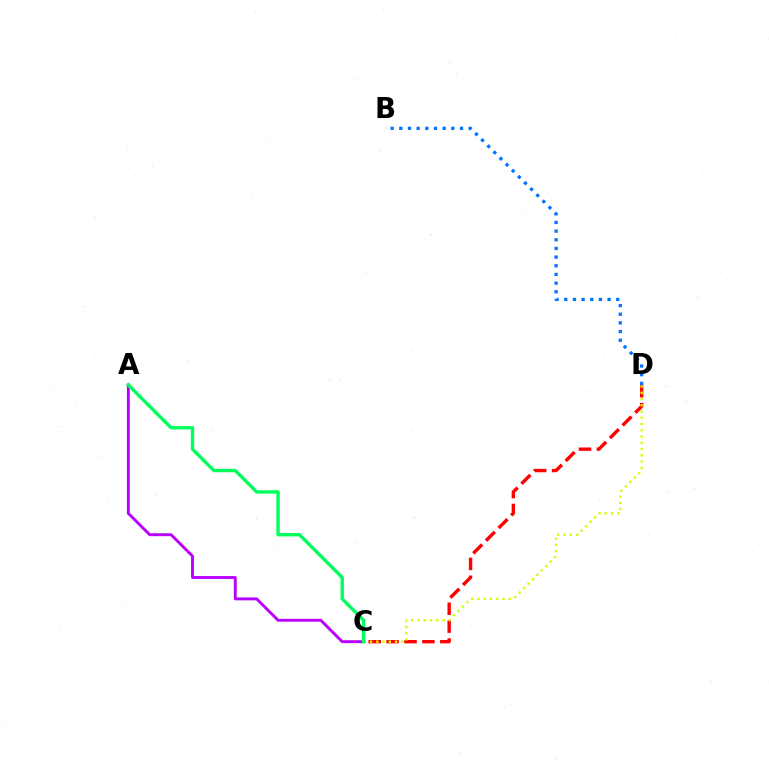{('C', 'D'): [{'color': '#ff0000', 'line_style': 'dashed', 'thickness': 2.43}, {'color': '#d1ff00', 'line_style': 'dotted', 'thickness': 1.7}], ('A', 'C'): [{'color': '#b900ff', 'line_style': 'solid', 'thickness': 2.09}, {'color': '#00ff5c', 'line_style': 'solid', 'thickness': 2.43}], ('B', 'D'): [{'color': '#0074ff', 'line_style': 'dotted', 'thickness': 2.35}]}